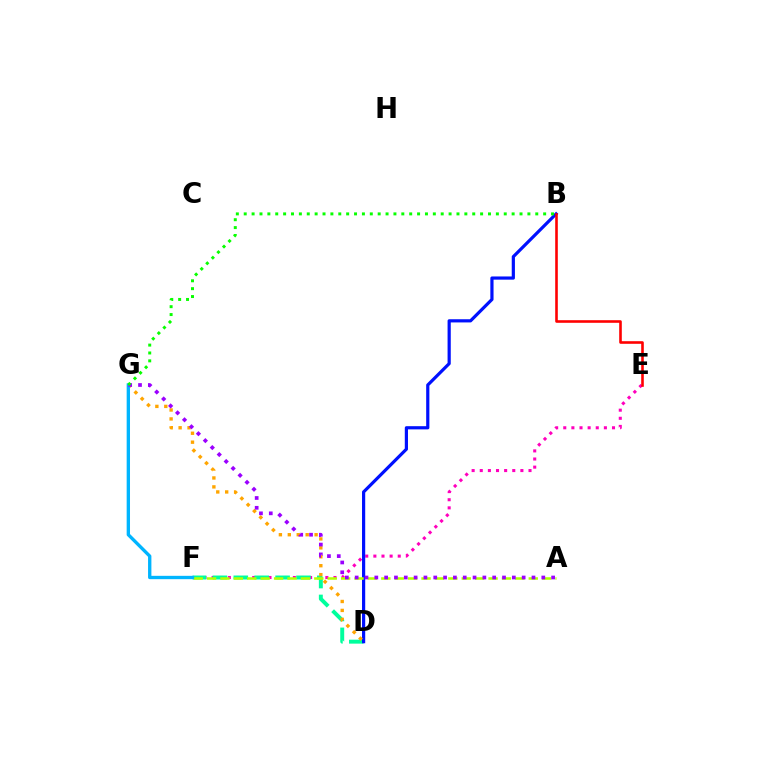{('E', 'F'): [{'color': '#ff00bd', 'line_style': 'dotted', 'thickness': 2.21}], ('D', 'F'): [{'color': '#00ff9d', 'line_style': 'dashed', 'thickness': 2.84}], ('B', 'D'): [{'color': '#0010ff', 'line_style': 'solid', 'thickness': 2.3}], ('D', 'G'): [{'color': '#ffa500', 'line_style': 'dotted', 'thickness': 2.43}], ('B', 'E'): [{'color': '#ff0000', 'line_style': 'solid', 'thickness': 1.87}], ('A', 'F'): [{'color': '#b3ff00', 'line_style': 'dashed', 'thickness': 1.82}], ('F', 'G'): [{'color': '#00b5ff', 'line_style': 'solid', 'thickness': 2.41}], ('A', 'G'): [{'color': '#9b00ff', 'line_style': 'dotted', 'thickness': 2.67}], ('B', 'G'): [{'color': '#08ff00', 'line_style': 'dotted', 'thickness': 2.14}]}